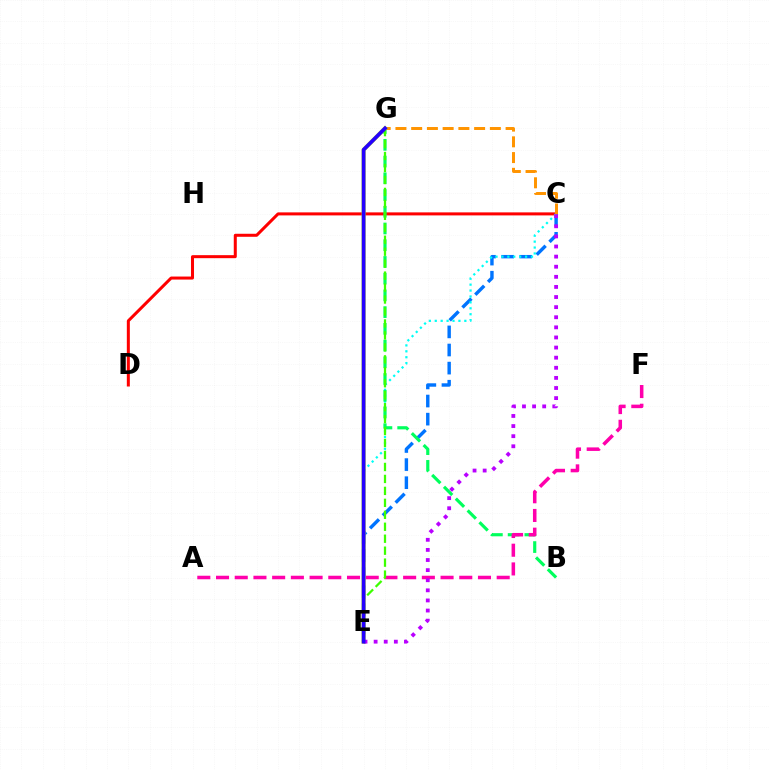{('C', 'D'): [{'color': '#ff0000', 'line_style': 'solid', 'thickness': 2.18}], ('C', 'E'): [{'color': '#0074ff', 'line_style': 'dashed', 'thickness': 2.46}, {'color': '#00fff6', 'line_style': 'dotted', 'thickness': 1.61}, {'color': '#b900ff', 'line_style': 'dotted', 'thickness': 2.75}], ('B', 'G'): [{'color': '#00ff5c', 'line_style': 'dashed', 'thickness': 2.27}], ('A', 'F'): [{'color': '#ff00ac', 'line_style': 'dashed', 'thickness': 2.54}], ('C', 'G'): [{'color': '#ff9400', 'line_style': 'dashed', 'thickness': 2.14}], ('E', 'G'): [{'color': '#d1ff00', 'line_style': 'solid', 'thickness': 2.86}, {'color': '#3dff00', 'line_style': 'dashed', 'thickness': 1.62}, {'color': '#2500ff', 'line_style': 'solid', 'thickness': 2.71}]}